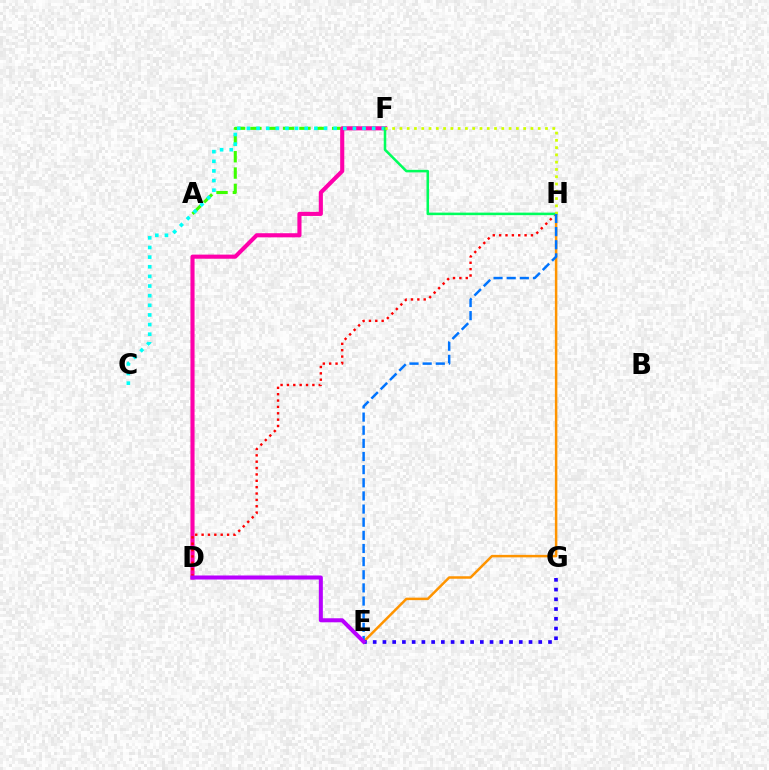{('A', 'F'): [{'color': '#3dff00', 'line_style': 'dashed', 'thickness': 2.22}], ('E', 'H'): [{'color': '#ff9400', 'line_style': 'solid', 'thickness': 1.8}, {'color': '#0074ff', 'line_style': 'dashed', 'thickness': 1.78}], ('D', 'F'): [{'color': '#ff00ac', 'line_style': 'solid', 'thickness': 2.96}], ('C', 'F'): [{'color': '#00fff6', 'line_style': 'dotted', 'thickness': 2.62}], ('D', 'H'): [{'color': '#ff0000', 'line_style': 'dotted', 'thickness': 1.73}], ('F', 'H'): [{'color': '#00ff5c', 'line_style': 'solid', 'thickness': 1.83}, {'color': '#d1ff00', 'line_style': 'dotted', 'thickness': 1.98}], ('E', 'G'): [{'color': '#2500ff', 'line_style': 'dotted', 'thickness': 2.65}], ('D', 'E'): [{'color': '#b900ff', 'line_style': 'solid', 'thickness': 2.9}]}